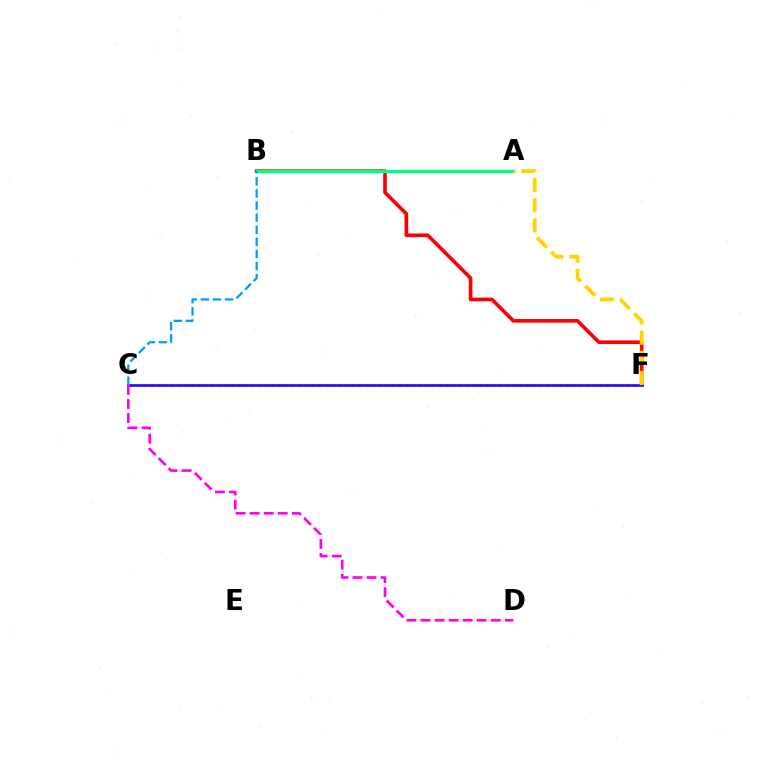{('B', 'F'): [{'color': '#ff0000', 'line_style': 'solid', 'thickness': 2.61}], ('A', 'B'): [{'color': '#00ff86', 'line_style': 'solid', 'thickness': 2.42}], ('C', 'F'): [{'color': '#4fff00', 'line_style': 'dotted', 'thickness': 1.82}, {'color': '#3700ff', 'line_style': 'solid', 'thickness': 1.9}], ('B', 'C'): [{'color': '#009eff', 'line_style': 'dashed', 'thickness': 1.65}], ('A', 'F'): [{'color': '#ffd500', 'line_style': 'dashed', 'thickness': 2.74}], ('C', 'D'): [{'color': '#ff00ed', 'line_style': 'dashed', 'thickness': 1.91}]}